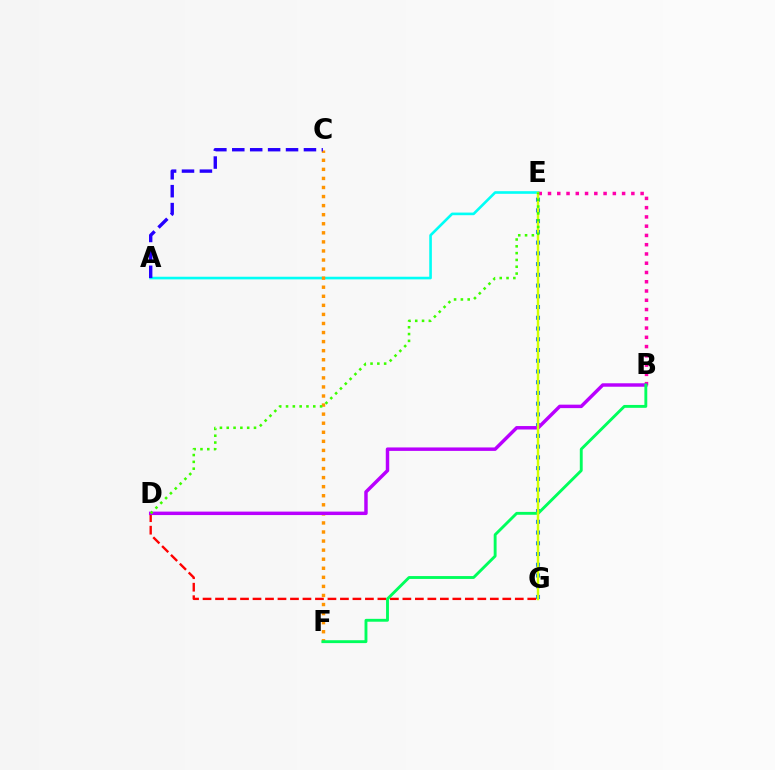{('A', 'E'): [{'color': '#00fff6', 'line_style': 'solid', 'thickness': 1.89}], ('D', 'G'): [{'color': '#ff0000', 'line_style': 'dashed', 'thickness': 1.7}], ('E', 'G'): [{'color': '#0074ff', 'line_style': 'dotted', 'thickness': 2.92}, {'color': '#d1ff00', 'line_style': 'solid', 'thickness': 1.75}], ('B', 'E'): [{'color': '#ff00ac', 'line_style': 'dotted', 'thickness': 2.52}], ('C', 'F'): [{'color': '#ff9400', 'line_style': 'dotted', 'thickness': 2.46}], ('B', 'D'): [{'color': '#b900ff', 'line_style': 'solid', 'thickness': 2.49}], ('B', 'F'): [{'color': '#00ff5c', 'line_style': 'solid', 'thickness': 2.07}], ('A', 'C'): [{'color': '#2500ff', 'line_style': 'dashed', 'thickness': 2.43}], ('D', 'E'): [{'color': '#3dff00', 'line_style': 'dotted', 'thickness': 1.85}]}